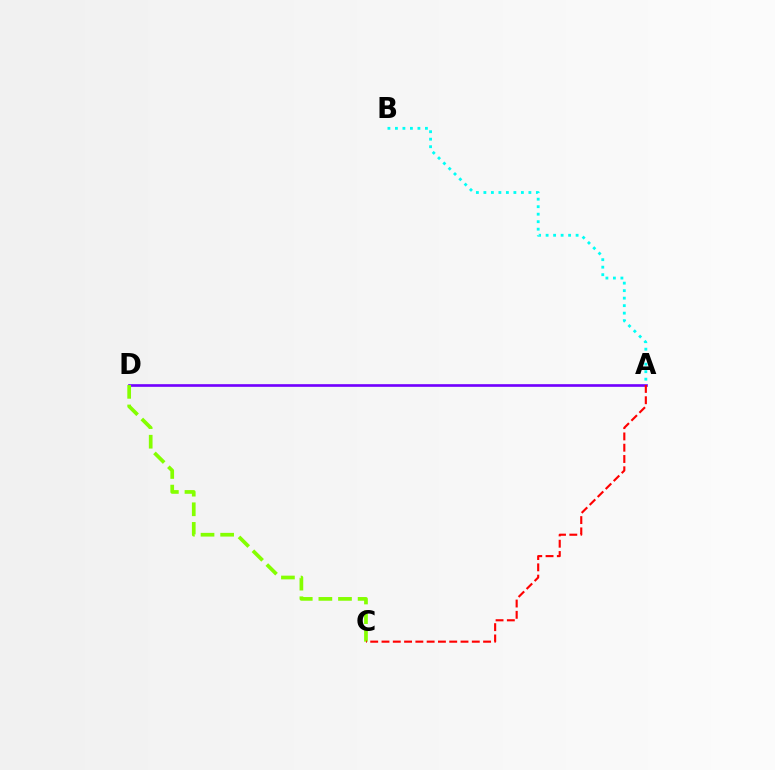{('A', 'D'): [{'color': '#7200ff', 'line_style': 'solid', 'thickness': 1.91}], ('C', 'D'): [{'color': '#84ff00', 'line_style': 'dashed', 'thickness': 2.66}], ('A', 'B'): [{'color': '#00fff6', 'line_style': 'dotted', 'thickness': 2.04}], ('A', 'C'): [{'color': '#ff0000', 'line_style': 'dashed', 'thickness': 1.53}]}